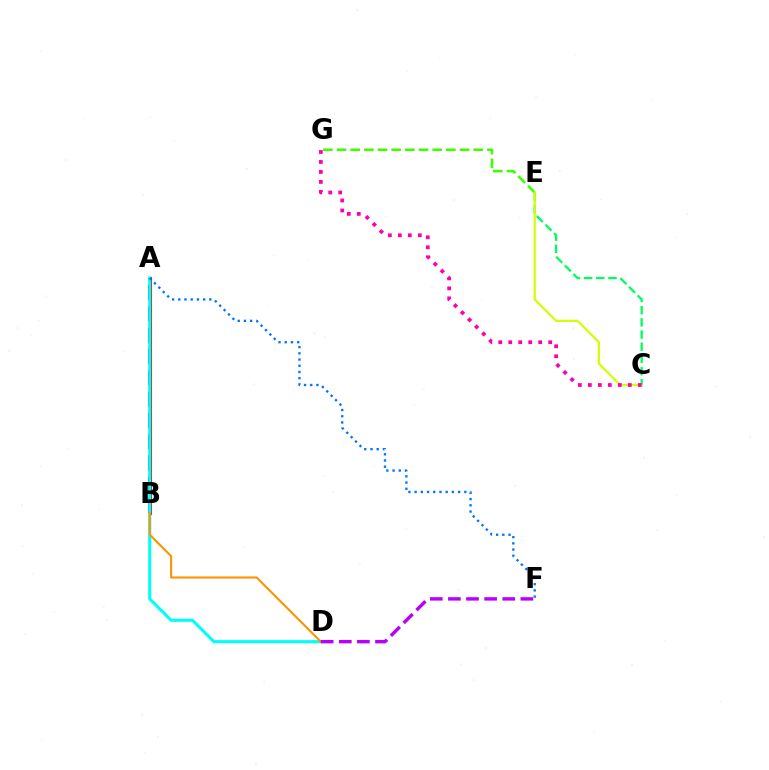{('A', 'B'): [{'color': '#2500ff', 'line_style': 'dashed', 'thickness': 2.89}, {'color': '#ff0000', 'line_style': 'solid', 'thickness': 2.23}], ('A', 'D'): [{'color': '#00fff6', 'line_style': 'solid', 'thickness': 2.23}], ('B', 'D'): [{'color': '#ff9400', 'line_style': 'solid', 'thickness': 1.52}], ('C', 'E'): [{'color': '#00ff5c', 'line_style': 'dashed', 'thickness': 1.66}, {'color': '#d1ff00', 'line_style': 'solid', 'thickness': 1.56}], ('D', 'F'): [{'color': '#b900ff', 'line_style': 'dashed', 'thickness': 2.46}], ('E', 'G'): [{'color': '#3dff00', 'line_style': 'dashed', 'thickness': 1.86}], ('A', 'F'): [{'color': '#0074ff', 'line_style': 'dotted', 'thickness': 1.69}], ('C', 'G'): [{'color': '#ff00ac', 'line_style': 'dotted', 'thickness': 2.71}]}